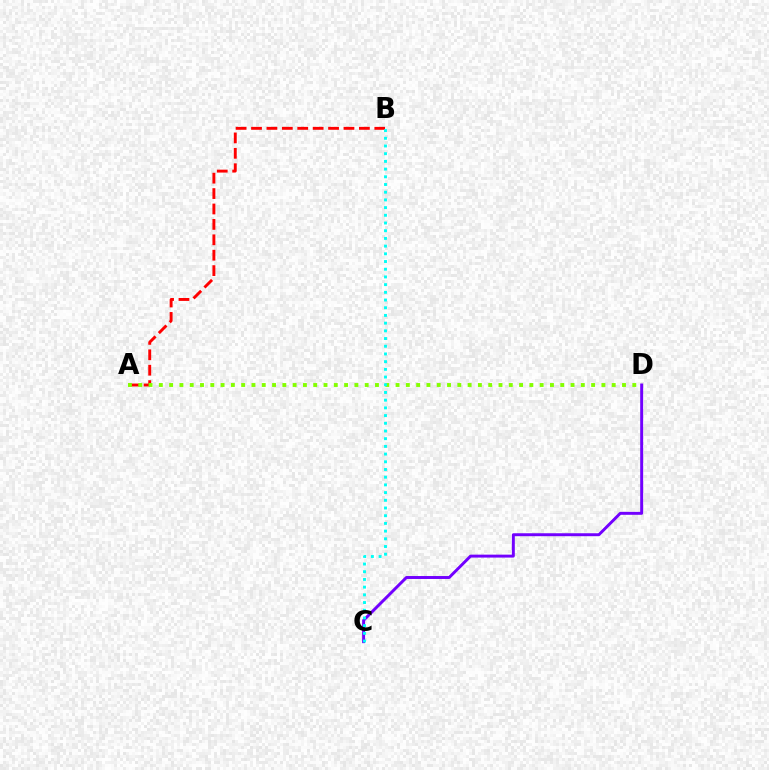{('C', 'D'): [{'color': '#7200ff', 'line_style': 'solid', 'thickness': 2.12}], ('A', 'B'): [{'color': '#ff0000', 'line_style': 'dashed', 'thickness': 2.09}], ('A', 'D'): [{'color': '#84ff00', 'line_style': 'dotted', 'thickness': 2.8}], ('B', 'C'): [{'color': '#00fff6', 'line_style': 'dotted', 'thickness': 2.09}]}